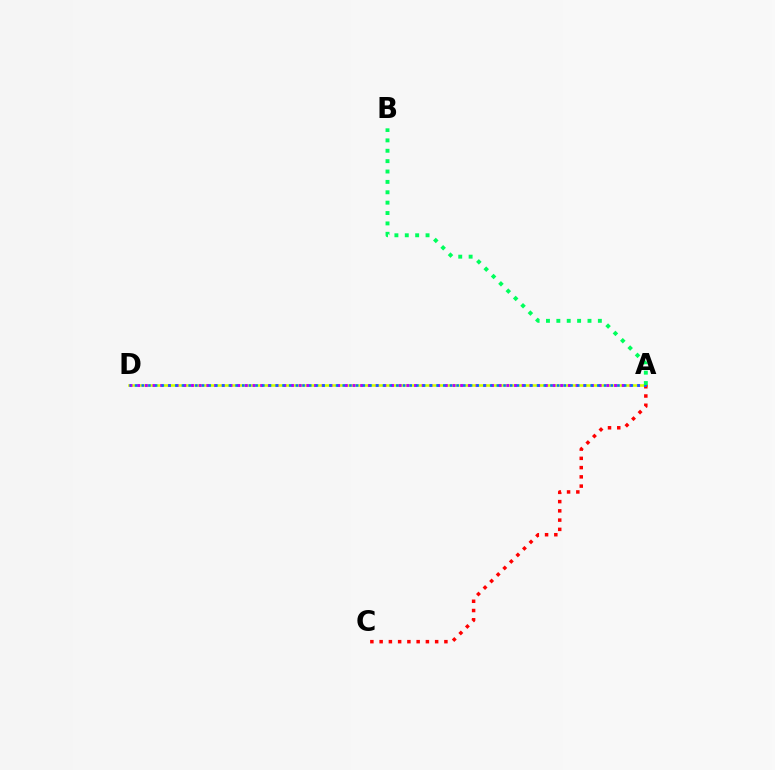{('A', 'D'): [{'color': '#d1ff00', 'line_style': 'solid', 'thickness': 1.88}, {'color': '#b900ff', 'line_style': 'dotted', 'thickness': 2.09}, {'color': '#0074ff', 'line_style': 'dotted', 'thickness': 1.82}], ('A', 'C'): [{'color': '#ff0000', 'line_style': 'dotted', 'thickness': 2.51}], ('A', 'B'): [{'color': '#00ff5c', 'line_style': 'dotted', 'thickness': 2.82}]}